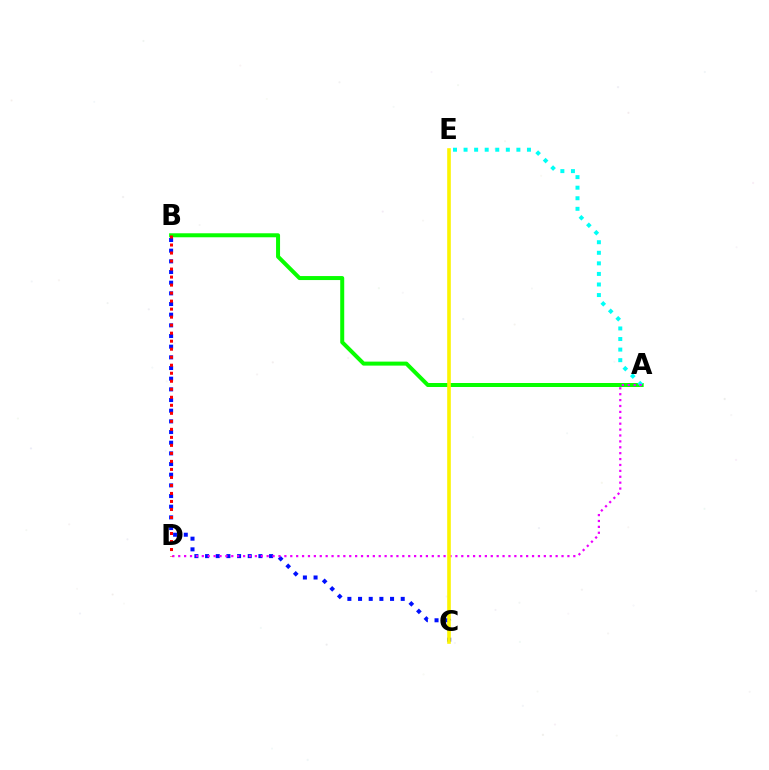{('A', 'B'): [{'color': '#08ff00', 'line_style': 'solid', 'thickness': 2.88}], ('A', 'E'): [{'color': '#00fff6', 'line_style': 'dotted', 'thickness': 2.87}], ('B', 'C'): [{'color': '#0010ff', 'line_style': 'dotted', 'thickness': 2.9}], ('A', 'D'): [{'color': '#ee00ff', 'line_style': 'dotted', 'thickness': 1.6}], ('B', 'D'): [{'color': '#ff0000', 'line_style': 'dotted', 'thickness': 2.18}], ('C', 'E'): [{'color': '#fcf500', 'line_style': 'solid', 'thickness': 2.6}]}